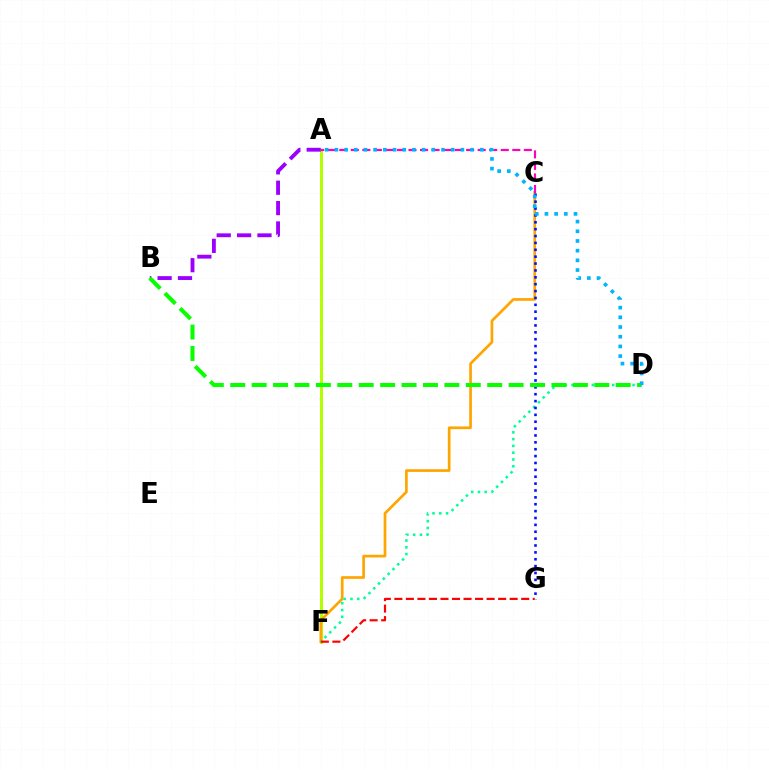{('A', 'F'): [{'color': '#b3ff00', 'line_style': 'solid', 'thickness': 2.15}], ('A', 'B'): [{'color': '#9b00ff', 'line_style': 'dashed', 'thickness': 2.77}], ('C', 'F'): [{'color': '#ffa500', 'line_style': 'solid', 'thickness': 1.94}], ('D', 'F'): [{'color': '#00ff9d', 'line_style': 'dotted', 'thickness': 1.84}], ('C', 'G'): [{'color': '#0010ff', 'line_style': 'dotted', 'thickness': 1.87}], ('A', 'C'): [{'color': '#ff00bd', 'line_style': 'dashed', 'thickness': 1.57}], ('B', 'D'): [{'color': '#08ff00', 'line_style': 'dashed', 'thickness': 2.91}], ('A', 'D'): [{'color': '#00b5ff', 'line_style': 'dotted', 'thickness': 2.63}], ('F', 'G'): [{'color': '#ff0000', 'line_style': 'dashed', 'thickness': 1.57}]}